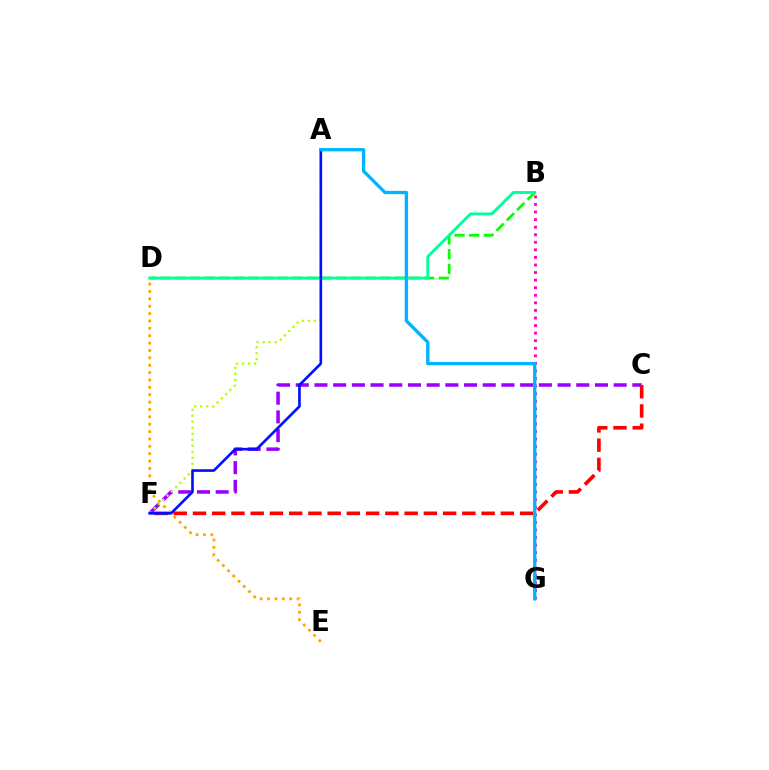{('C', 'F'): [{'color': '#9b00ff', 'line_style': 'dashed', 'thickness': 2.54}, {'color': '#ff0000', 'line_style': 'dashed', 'thickness': 2.61}], ('B', 'D'): [{'color': '#08ff00', 'line_style': 'dashed', 'thickness': 1.99}, {'color': '#00ff9d', 'line_style': 'solid', 'thickness': 2.08}], ('D', 'E'): [{'color': '#ffa500', 'line_style': 'dotted', 'thickness': 2.0}], ('A', 'F'): [{'color': '#b3ff00', 'line_style': 'dotted', 'thickness': 1.63}, {'color': '#0010ff', 'line_style': 'solid', 'thickness': 1.9}], ('B', 'G'): [{'color': '#ff00bd', 'line_style': 'dotted', 'thickness': 2.06}], ('A', 'G'): [{'color': '#00b5ff', 'line_style': 'solid', 'thickness': 2.4}]}